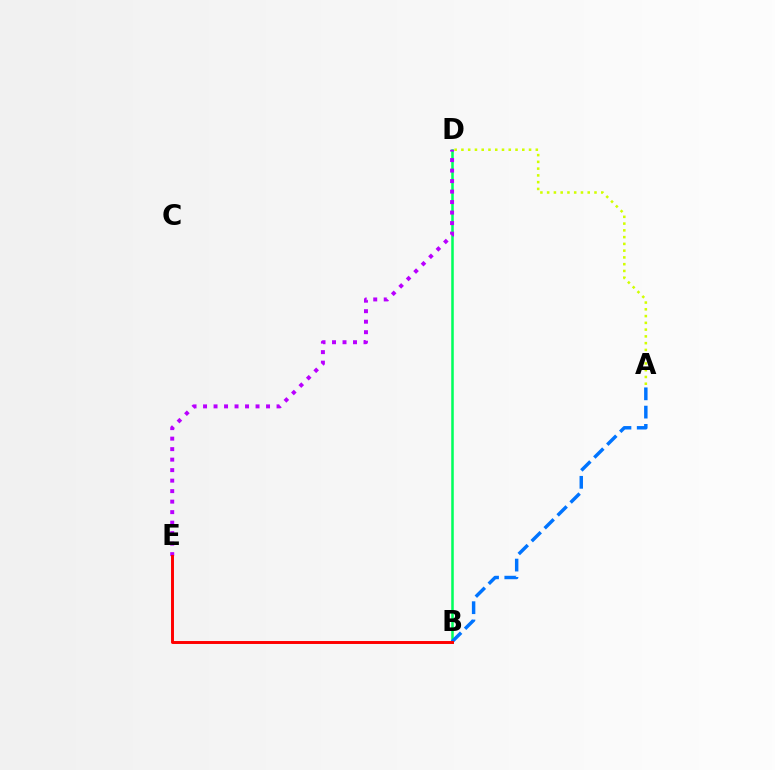{('B', 'D'): [{'color': '#00ff5c', 'line_style': 'solid', 'thickness': 1.83}], ('D', 'E'): [{'color': '#b900ff', 'line_style': 'dotted', 'thickness': 2.85}], ('A', 'B'): [{'color': '#0074ff', 'line_style': 'dashed', 'thickness': 2.48}], ('A', 'D'): [{'color': '#d1ff00', 'line_style': 'dotted', 'thickness': 1.84}], ('B', 'E'): [{'color': '#ff0000', 'line_style': 'solid', 'thickness': 2.12}]}